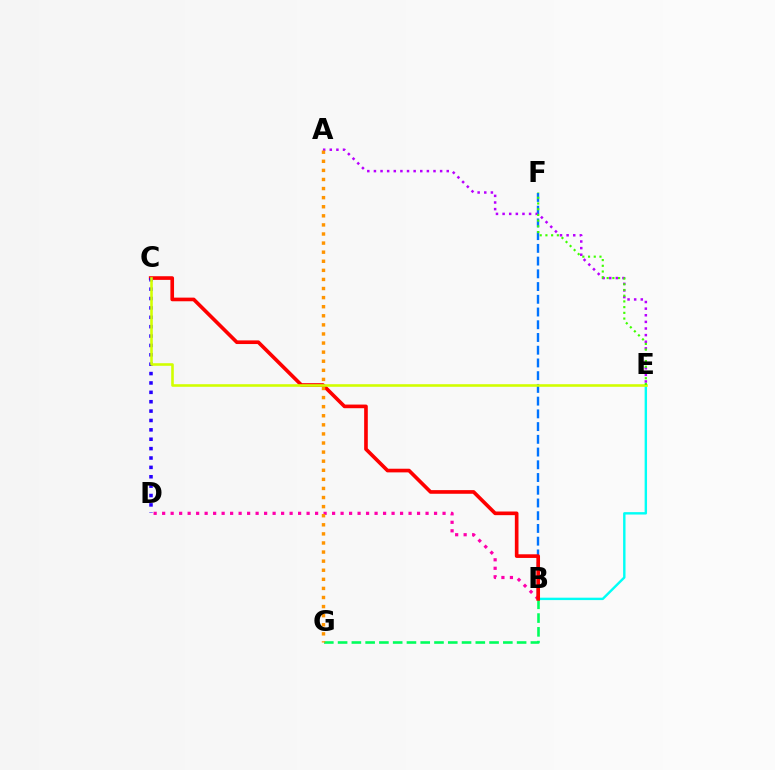{('B', 'E'): [{'color': '#00fff6', 'line_style': 'solid', 'thickness': 1.73}], ('B', 'F'): [{'color': '#0074ff', 'line_style': 'dashed', 'thickness': 1.73}], ('B', 'D'): [{'color': '#ff00ac', 'line_style': 'dotted', 'thickness': 2.31}], ('A', 'E'): [{'color': '#b900ff', 'line_style': 'dotted', 'thickness': 1.8}], ('B', 'G'): [{'color': '#00ff5c', 'line_style': 'dashed', 'thickness': 1.87}], ('B', 'C'): [{'color': '#ff0000', 'line_style': 'solid', 'thickness': 2.63}], ('C', 'D'): [{'color': '#2500ff', 'line_style': 'dotted', 'thickness': 2.55}], ('A', 'G'): [{'color': '#ff9400', 'line_style': 'dotted', 'thickness': 2.47}], ('C', 'E'): [{'color': '#d1ff00', 'line_style': 'solid', 'thickness': 1.87}], ('E', 'F'): [{'color': '#3dff00', 'line_style': 'dotted', 'thickness': 1.55}]}